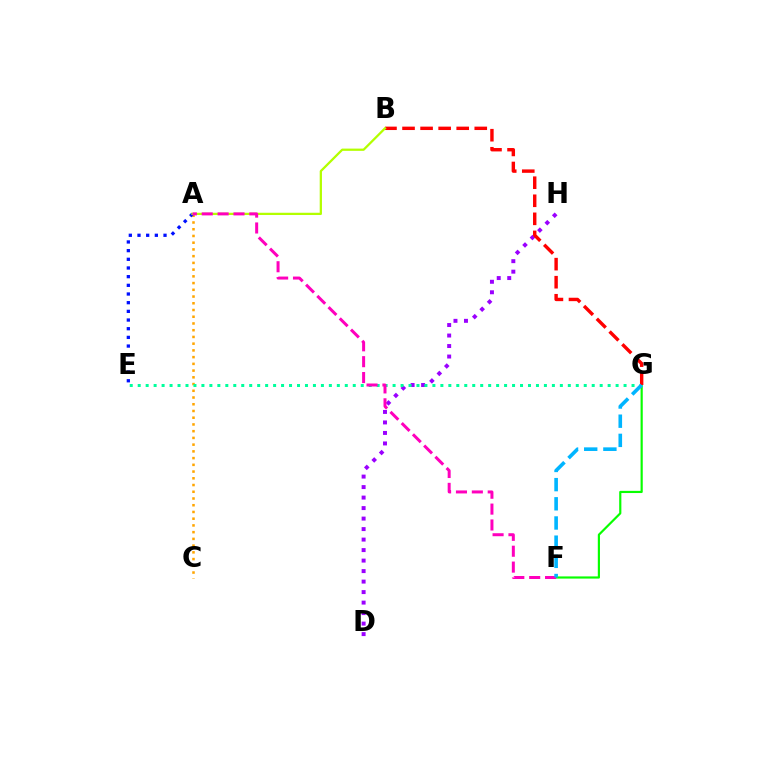{('A', 'C'): [{'color': '#ffa500', 'line_style': 'dotted', 'thickness': 1.83}], ('D', 'H'): [{'color': '#9b00ff', 'line_style': 'dotted', 'thickness': 2.85}], ('A', 'E'): [{'color': '#0010ff', 'line_style': 'dotted', 'thickness': 2.36}], ('F', 'G'): [{'color': '#08ff00', 'line_style': 'solid', 'thickness': 1.57}, {'color': '#00b5ff', 'line_style': 'dashed', 'thickness': 2.61}], ('E', 'G'): [{'color': '#00ff9d', 'line_style': 'dotted', 'thickness': 2.16}], ('B', 'G'): [{'color': '#ff0000', 'line_style': 'dashed', 'thickness': 2.45}], ('A', 'B'): [{'color': '#b3ff00', 'line_style': 'solid', 'thickness': 1.63}], ('A', 'F'): [{'color': '#ff00bd', 'line_style': 'dashed', 'thickness': 2.16}]}